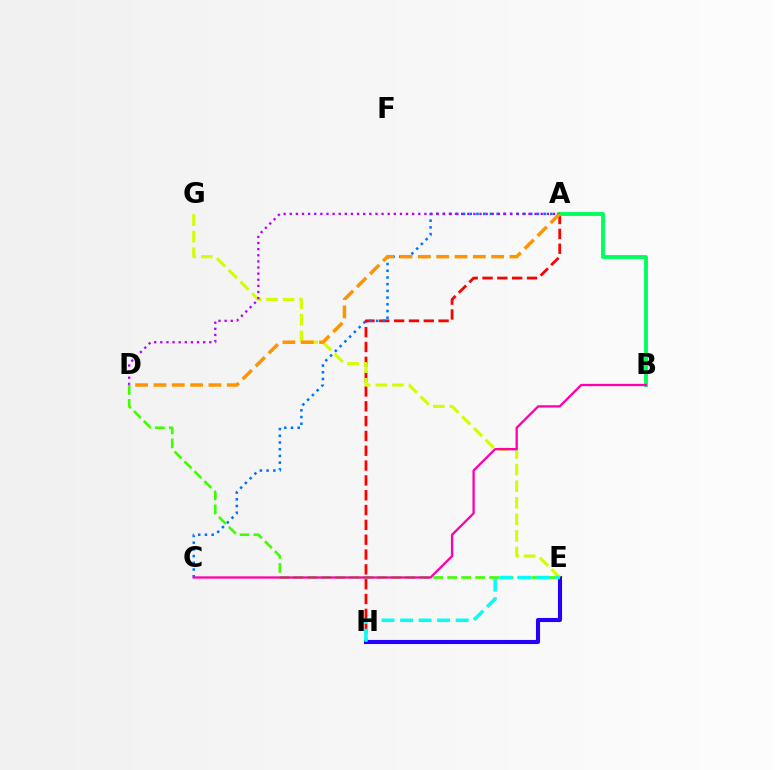{('E', 'H'): [{'color': '#2500ff', 'line_style': 'solid', 'thickness': 2.94}, {'color': '#00fff6', 'line_style': 'dashed', 'thickness': 2.51}], ('A', 'H'): [{'color': '#ff0000', 'line_style': 'dashed', 'thickness': 2.01}], ('A', 'C'): [{'color': '#0074ff', 'line_style': 'dotted', 'thickness': 1.82}], ('E', 'G'): [{'color': '#d1ff00', 'line_style': 'dashed', 'thickness': 2.25}], ('D', 'E'): [{'color': '#3dff00', 'line_style': 'dashed', 'thickness': 1.9}], ('A', 'B'): [{'color': '#00ff5c', 'line_style': 'solid', 'thickness': 2.78}], ('A', 'D'): [{'color': '#b900ff', 'line_style': 'dotted', 'thickness': 1.66}, {'color': '#ff9400', 'line_style': 'dashed', 'thickness': 2.49}], ('B', 'C'): [{'color': '#ff00ac', 'line_style': 'solid', 'thickness': 1.66}]}